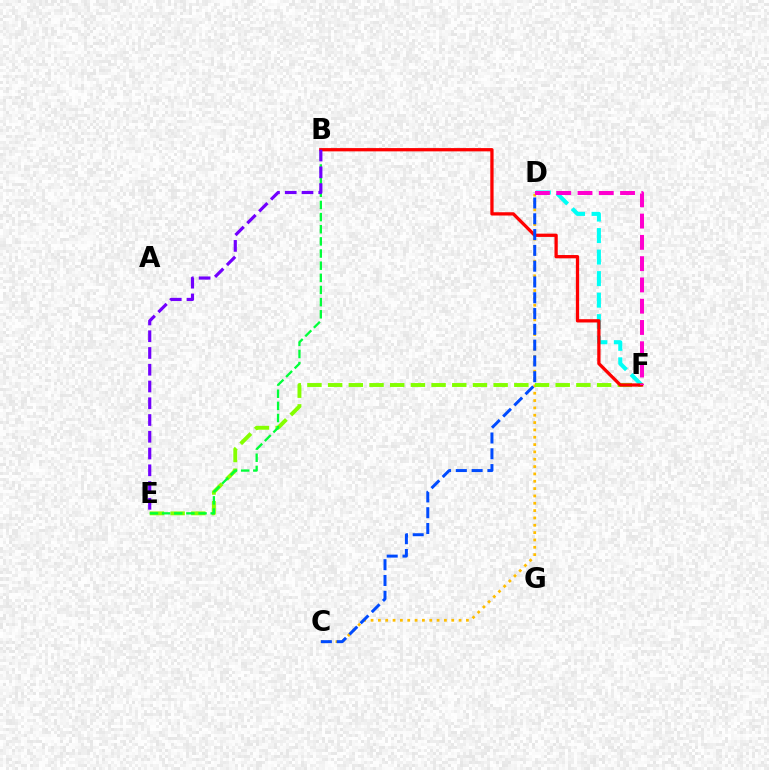{('C', 'D'): [{'color': '#ffbd00', 'line_style': 'dotted', 'thickness': 1.99}, {'color': '#004bff', 'line_style': 'dashed', 'thickness': 2.15}], ('E', 'F'): [{'color': '#84ff00', 'line_style': 'dashed', 'thickness': 2.81}], ('D', 'F'): [{'color': '#00fff6', 'line_style': 'dashed', 'thickness': 2.92}, {'color': '#ff00cf', 'line_style': 'dashed', 'thickness': 2.89}], ('B', 'F'): [{'color': '#ff0000', 'line_style': 'solid', 'thickness': 2.36}], ('B', 'E'): [{'color': '#00ff39', 'line_style': 'dashed', 'thickness': 1.65}, {'color': '#7200ff', 'line_style': 'dashed', 'thickness': 2.28}]}